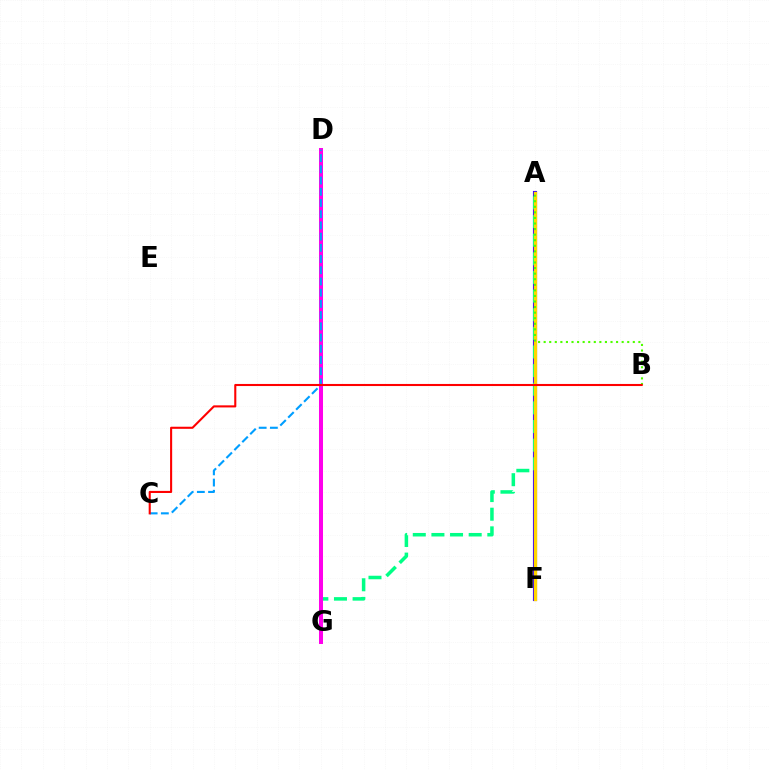{('A', 'F'): [{'color': '#3700ff', 'line_style': 'solid', 'thickness': 2.96}, {'color': '#ffd500', 'line_style': 'solid', 'thickness': 2.37}], ('A', 'G'): [{'color': '#00ff86', 'line_style': 'dashed', 'thickness': 2.53}], ('D', 'G'): [{'color': '#ff00ed', 'line_style': 'solid', 'thickness': 2.89}], ('C', 'D'): [{'color': '#009eff', 'line_style': 'dashed', 'thickness': 1.52}], ('A', 'B'): [{'color': '#4fff00', 'line_style': 'dotted', 'thickness': 1.51}], ('B', 'C'): [{'color': '#ff0000', 'line_style': 'solid', 'thickness': 1.5}]}